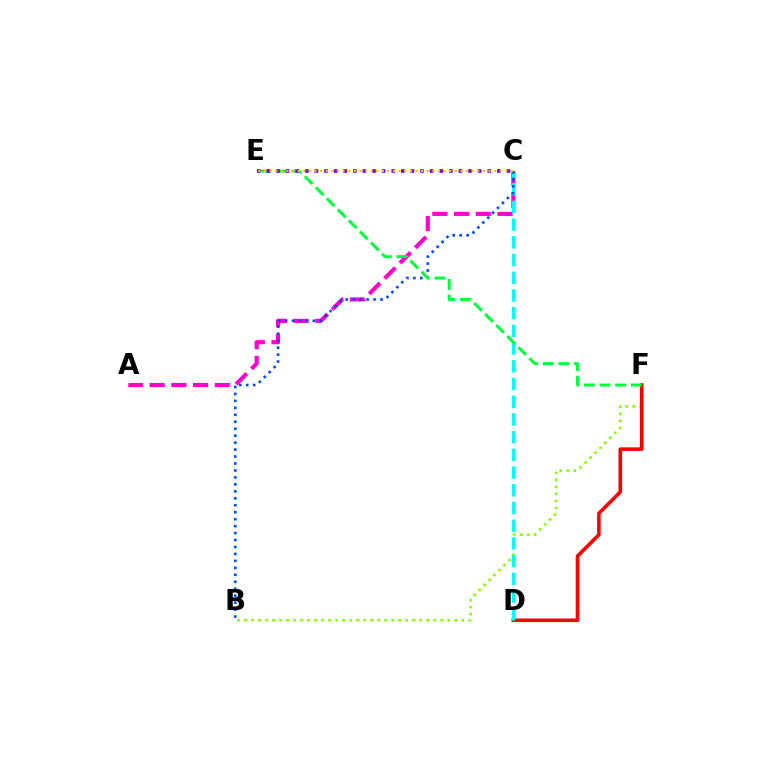{('A', 'C'): [{'color': '#ff00cf', 'line_style': 'dashed', 'thickness': 2.95}], ('B', 'F'): [{'color': '#84ff00', 'line_style': 'dotted', 'thickness': 1.9}], ('D', 'F'): [{'color': '#ff0000', 'line_style': 'solid', 'thickness': 2.59}], ('C', 'D'): [{'color': '#00fff6', 'line_style': 'dashed', 'thickness': 2.41}], ('B', 'C'): [{'color': '#004bff', 'line_style': 'dotted', 'thickness': 1.89}], ('E', 'F'): [{'color': '#00ff39', 'line_style': 'dashed', 'thickness': 2.12}], ('C', 'E'): [{'color': '#7200ff', 'line_style': 'dotted', 'thickness': 2.61}, {'color': '#ffbd00', 'line_style': 'dotted', 'thickness': 1.52}]}